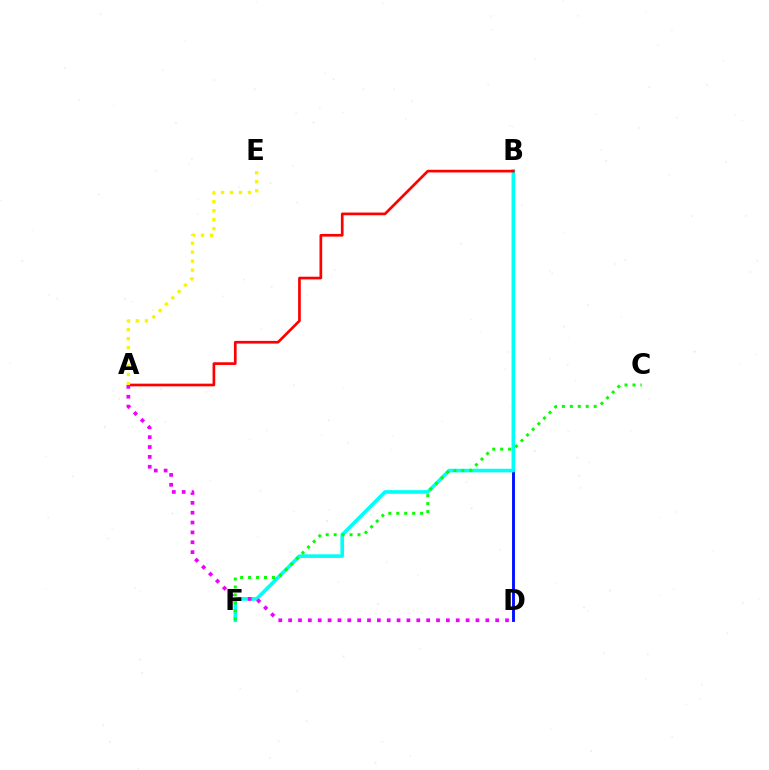{('B', 'D'): [{'color': '#0010ff', 'line_style': 'solid', 'thickness': 2.07}], ('B', 'F'): [{'color': '#00fff6', 'line_style': 'solid', 'thickness': 2.61}], ('C', 'F'): [{'color': '#08ff00', 'line_style': 'dotted', 'thickness': 2.16}], ('A', 'B'): [{'color': '#ff0000', 'line_style': 'solid', 'thickness': 1.94}], ('A', 'D'): [{'color': '#ee00ff', 'line_style': 'dotted', 'thickness': 2.68}], ('A', 'E'): [{'color': '#fcf500', 'line_style': 'dotted', 'thickness': 2.44}]}